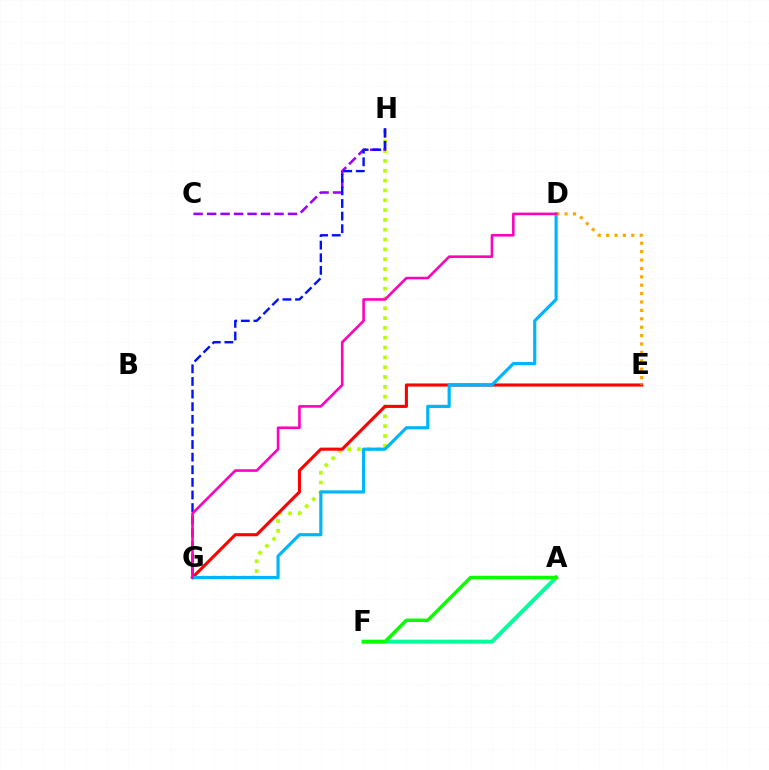{('A', 'F'): [{'color': '#00ff9d', 'line_style': 'solid', 'thickness': 2.87}, {'color': '#08ff00', 'line_style': 'solid', 'thickness': 2.49}], ('G', 'H'): [{'color': '#b3ff00', 'line_style': 'dotted', 'thickness': 2.67}, {'color': '#0010ff', 'line_style': 'dashed', 'thickness': 1.71}], ('E', 'G'): [{'color': '#ff0000', 'line_style': 'solid', 'thickness': 2.23}], ('D', 'G'): [{'color': '#00b5ff', 'line_style': 'solid', 'thickness': 2.29}, {'color': '#ff00bd', 'line_style': 'solid', 'thickness': 1.87}], ('D', 'E'): [{'color': '#ffa500', 'line_style': 'dotted', 'thickness': 2.28}], ('C', 'H'): [{'color': '#9b00ff', 'line_style': 'dashed', 'thickness': 1.83}]}